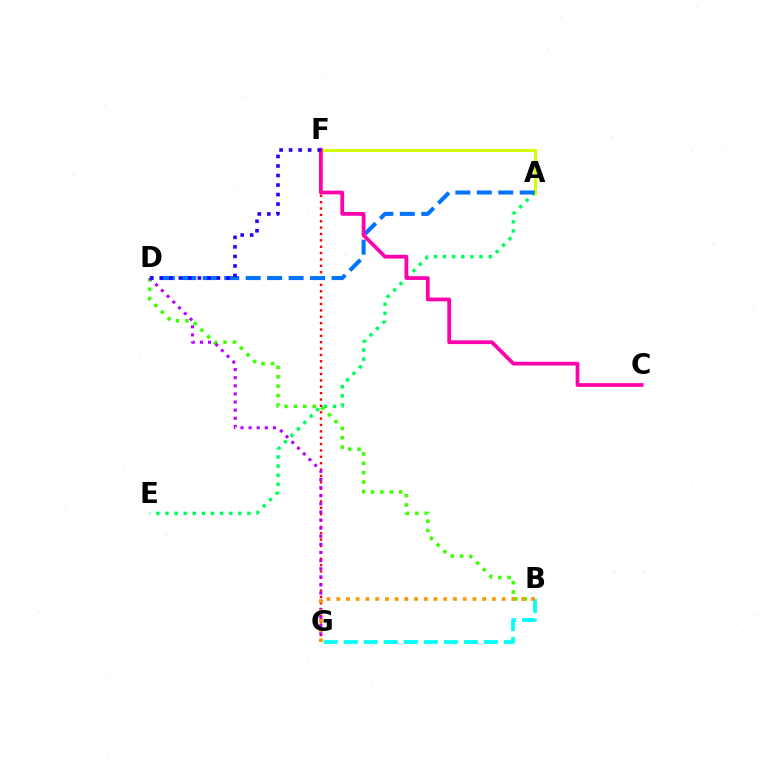{('F', 'G'): [{'color': '#ff0000', 'line_style': 'dotted', 'thickness': 1.73}], ('A', 'E'): [{'color': '#00ff5c', 'line_style': 'dotted', 'thickness': 2.48}], ('A', 'F'): [{'color': '#d1ff00', 'line_style': 'solid', 'thickness': 2.18}], ('B', 'D'): [{'color': '#3dff00', 'line_style': 'dotted', 'thickness': 2.55}], ('A', 'D'): [{'color': '#0074ff', 'line_style': 'dashed', 'thickness': 2.92}], ('D', 'G'): [{'color': '#b900ff', 'line_style': 'dotted', 'thickness': 2.2}], ('C', 'F'): [{'color': '#ff00ac', 'line_style': 'solid', 'thickness': 2.7}], ('B', 'G'): [{'color': '#00fff6', 'line_style': 'dashed', 'thickness': 2.72}, {'color': '#ff9400', 'line_style': 'dotted', 'thickness': 2.64}], ('D', 'F'): [{'color': '#2500ff', 'line_style': 'dotted', 'thickness': 2.59}]}